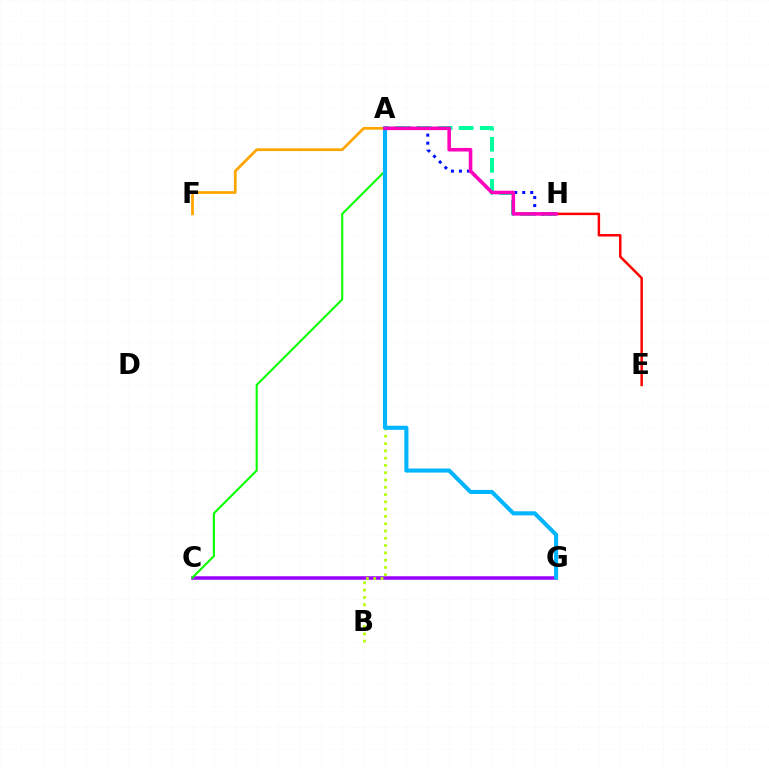{('A', 'H'): [{'color': '#00ff9d', 'line_style': 'dashed', 'thickness': 2.86}, {'color': '#0010ff', 'line_style': 'dotted', 'thickness': 2.18}, {'color': '#ff00bd', 'line_style': 'solid', 'thickness': 2.57}], ('E', 'H'): [{'color': '#ff0000', 'line_style': 'solid', 'thickness': 1.79}], ('A', 'F'): [{'color': '#ffa500', 'line_style': 'solid', 'thickness': 1.97}], ('C', 'G'): [{'color': '#9b00ff', 'line_style': 'solid', 'thickness': 2.52}], ('A', 'C'): [{'color': '#08ff00', 'line_style': 'solid', 'thickness': 1.51}], ('A', 'B'): [{'color': '#b3ff00', 'line_style': 'dotted', 'thickness': 1.98}], ('A', 'G'): [{'color': '#00b5ff', 'line_style': 'solid', 'thickness': 2.95}]}